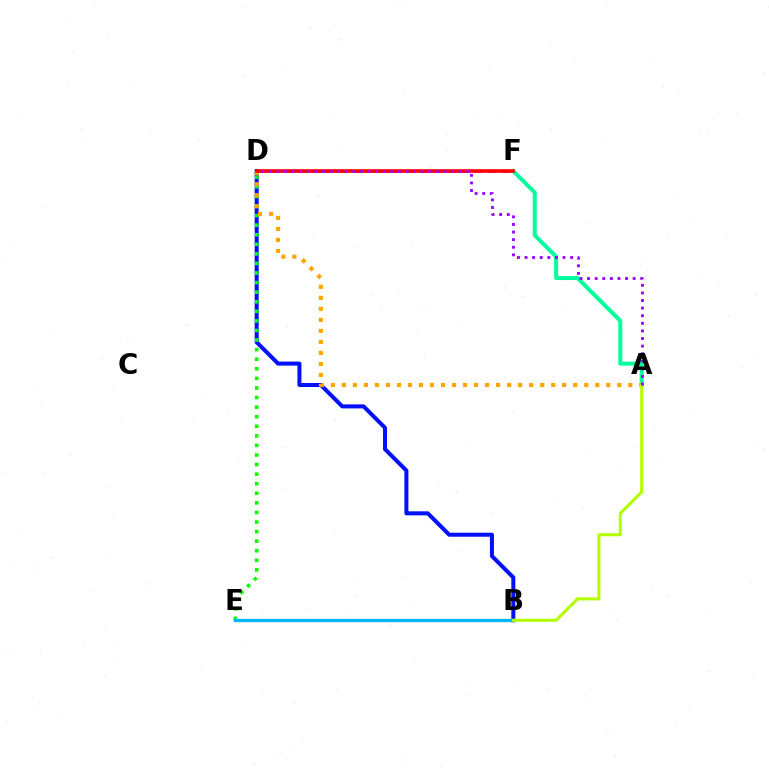{('B', 'D'): [{'color': '#0010ff', 'line_style': 'solid', 'thickness': 2.89}], ('D', 'E'): [{'color': '#08ff00', 'line_style': 'dotted', 'thickness': 2.6}], ('A', 'F'): [{'color': '#00ff9d', 'line_style': 'solid', 'thickness': 2.86}], ('B', 'E'): [{'color': '#00b5ff', 'line_style': 'solid', 'thickness': 2.38}], ('A', 'D'): [{'color': '#ffa500', 'line_style': 'dotted', 'thickness': 2.99}, {'color': '#9b00ff', 'line_style': 'dotted', 'thickness': 2.06}], ('D', 'F'): [{'color': '#ff00bd', 'line_style': 'dashed', 'thickness': 1.84}, {'color': '#ff0000', 'line_style': 'solid', 'thickness': 2.59}], ('A', 'B'): [{'color': '#b3ff00', 'line_style': 'solid', 'thickness': 2.2}]}